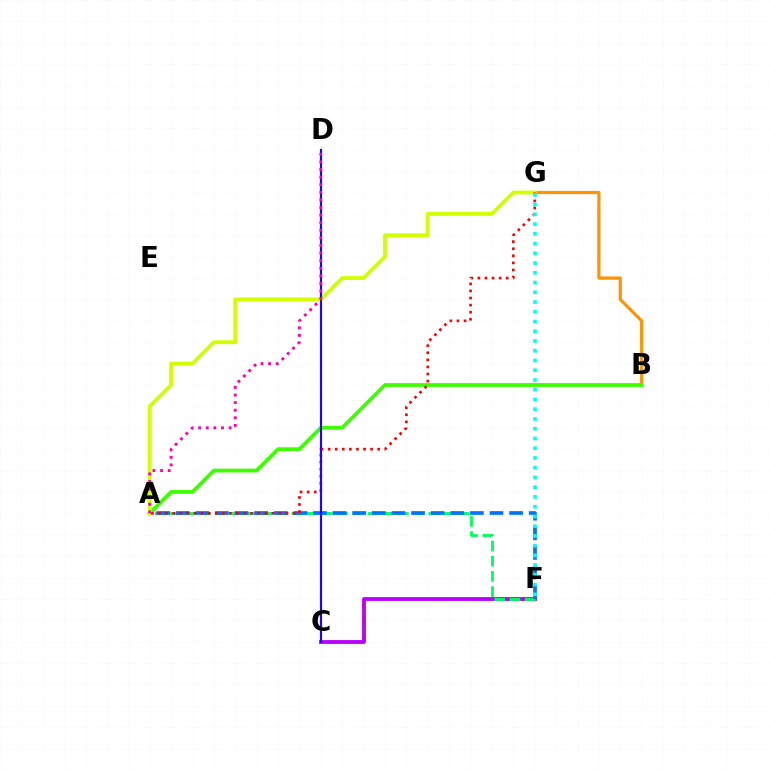{('B', 'G'): [{'color': '#ff9400', 'line_style': 'solid', 'thickness': 2.31}], ('C', 'F'): [{'color': '#b900ff', 'line_style': 'solid', 'thickness': 2.76}], ('A', 'F'): [{'color': '#00ff5c', 'line_style': 'dashed', 'thickness': 2.07}, {'color': '#0074ff', 'line_style': 'dashed', 'thickness': 2.66}], ('A', 'B'): [{'color': '#3dff00', 'line_style': 'solid', 'thickness': 2.71}], ('A', 'G'): [{'color': '#d1ff00', 'line_style': 'solid', 'thickness': 2.77}, {'color': '#ff0000', 'line_style': 'dotted', 'thickness': 1.92}], ('C', 'D'): [{'color': '#2500ff', 'line_style': 'solid', 'thickness': 1.57}], ('A', 'D'): [{'color': '#ff00ac', 'line_style': 'dotted', 'thickness': 2.06}], ('F', 'G'): [{'color': '#00fff6', 'line_style': 'dotted', 'thickness': 2.65}]}